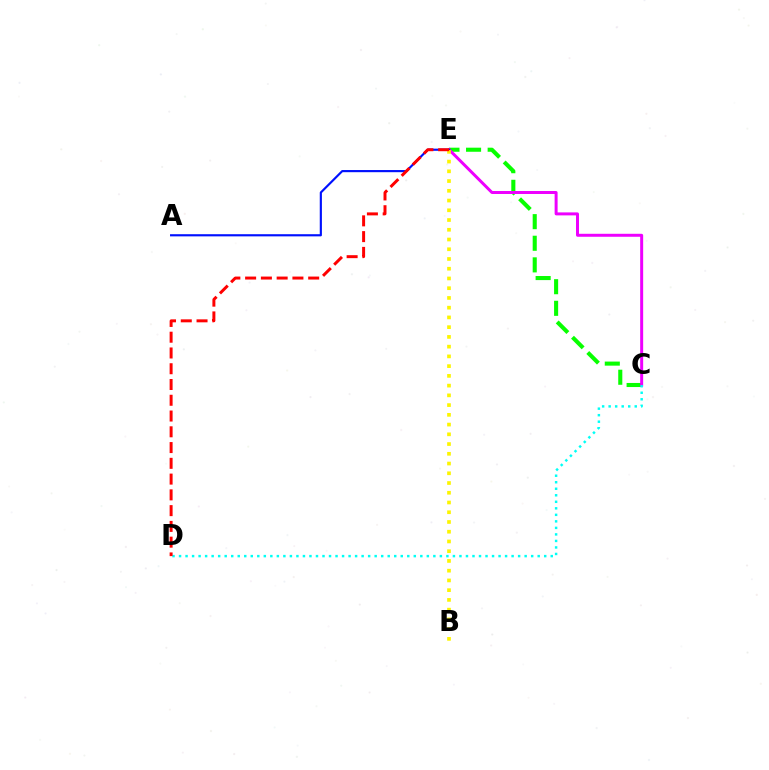{('C', 'E'): [{'color': '#08ff00', 'line_style': 'dashed', 'thickness': 2.94}, {'color': '#ee00ff', 'line_style': 'solid', 'thickness': 2.15}], ('C', 'D'): [{'color': '#00fff6', 'line_style': 'dotted', 'thickness': 1.77}], ('A', 'E'): [{'color': '#0010ff', 'line_style': 'solid', 'thickness': 1.55}], ('B', 'E'): [{'color': '#fcf500', 'line_style': 'dotted', 'thickness': 2.65}], ('D', 'E'): [{'color': '#ff0000', 'line_style': 'dashed', 'thickness': 2.14}]}